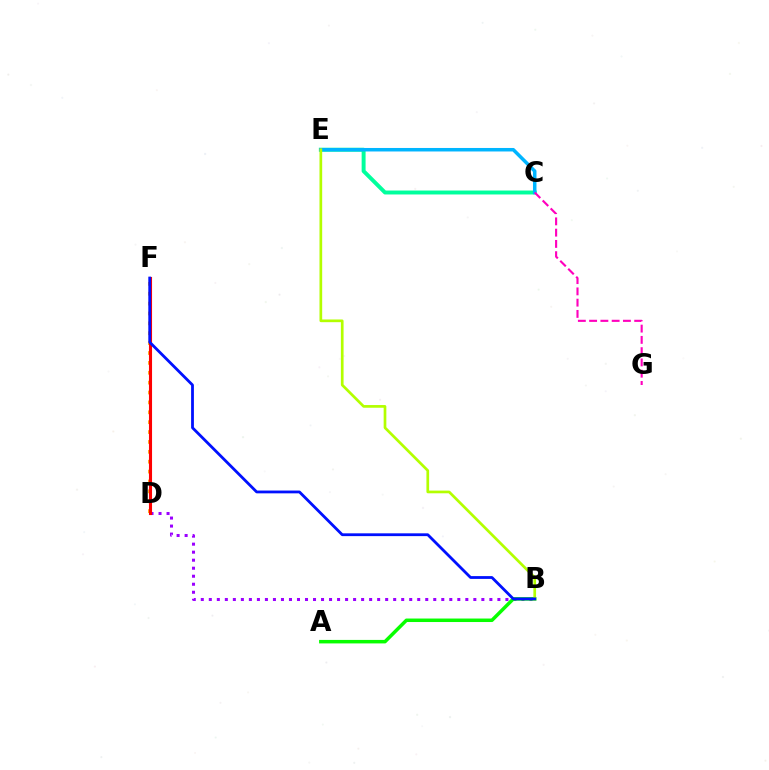{('C', 'E'): [{'color': '#00ff9d', 'line_style': 'solid', 'thickness': 2.84}, {'color': '#00b5ff', 'line_style': 'solid', 'thickness': 2.52}], ('D', 'F'): [{'color': '#ffa500', 'line_style': 'dotted', 'thickness': 2.69}, {'color': '#ff0000', 'line_style': 'solid', 'thickness': 2.23}], ('B', 'D'): [{'color': '#9b00ff', 'line_style': 'dotted', 'thickness': 2.18}], ('A', 'B'): [{'color': '#08ff00', 'line_style': 'solid', 'thickness': 2.52}], ('B', 'E'): [{'color': '#b3ff00', 'line_style': 'solid', 'thickness': 1.94}], ('C', 'G'): [{'color': '#ff00bd', 'line_style': 'dashed', 'thickness': 1.53}], ('B', 'F'): [{'color': '#0010ff', 'line_style': 'solid', 'thickness': 2.01}]}